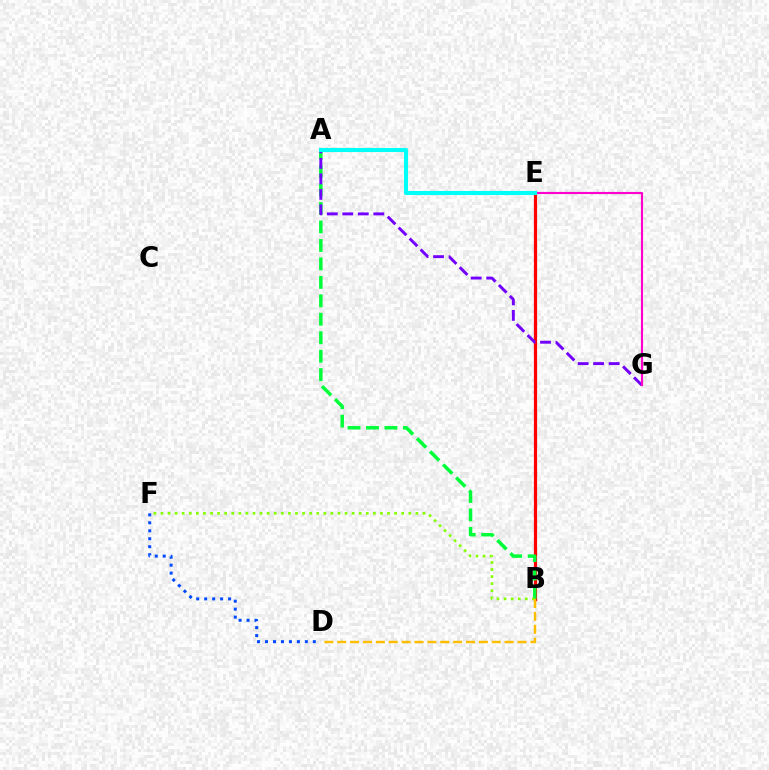{('B', 'E'): [{'color': '#ff0000', 'line_style': 'solid', 'thickness': 2.3}], ('A', 'B'): [{'color': '#00ff39', 'line_style': 'dashed', 'thickness': 2.51}], ('A', 'G'): [{'color': '#7200ff', 'line_style': 'dashed', 'thickness': 2.1}], ('E', 'G'): [{'color': '#ff00cf', 'line_style': 'solid', 'thickness': 1.53}], ('D', 'F'): [{'color': '#004bff', 'line_style': 'dotted', 'thickness': 2.17}], ('B', 'F'): [{'color': '#84ff00', 'line_style': 'dotted', 'thickness': 1.92}], ('A', 'E'): [{'color': '#00fff6', 'line_style': 'solid', 'thickness': 2.95}], ('B', 'D'): [{'color': '#ffbd00', 'line_style': 'dashed', 'thickness': 1.75}]}